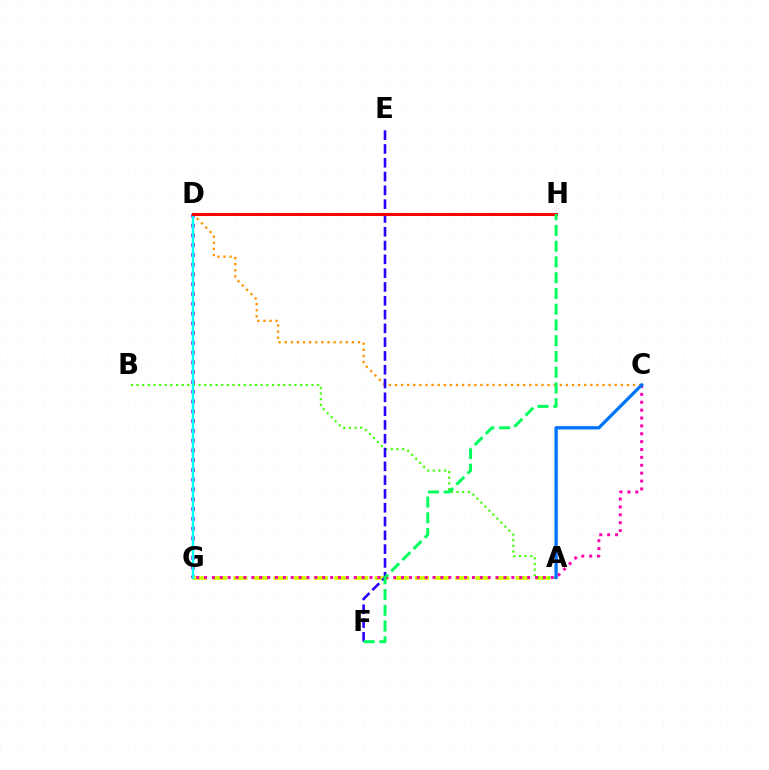{('C', 'D'): [{'color': '#ff9400', 'line_style': 'dotted', 'thickness': 1.66}], ('D', 'G'): [{'color': '#b900ff', 'line_style': 'dotted', 'thickness': 2.66}, {'color': '#00fff6', 'line_style': 'solid', 'thickness': 1.77}], ('A', 'G'): [{'color': '#d1ff00', 'line_style': 'dashed', 'thickness': 2.74}], ('A', 'B'): [{'color': '#3dff00', 'line_style': 'dotted', 'thickness': 1.53}], ('C', 'G'): [{'color': '#ff00ac', 'line_style': 'dotted', 'thickness': 2.14}], ('E', 'F'): [{'color': '#2500ff', 'line_style': 'dashed', 'thickness': 1.87}], ('A', 'C'): [{'color': '#0074ff', 'line_style': 'solid', 'thickness': 2.36}], ('D', 'H'): [{'color': '#ff0000', 'line_style': 'solid', 'thickness': 2.19}], ('F', 'H'): [{'color': '#00ff5c', 'line_style': 'dashed', 'thickness': 2.14}]}